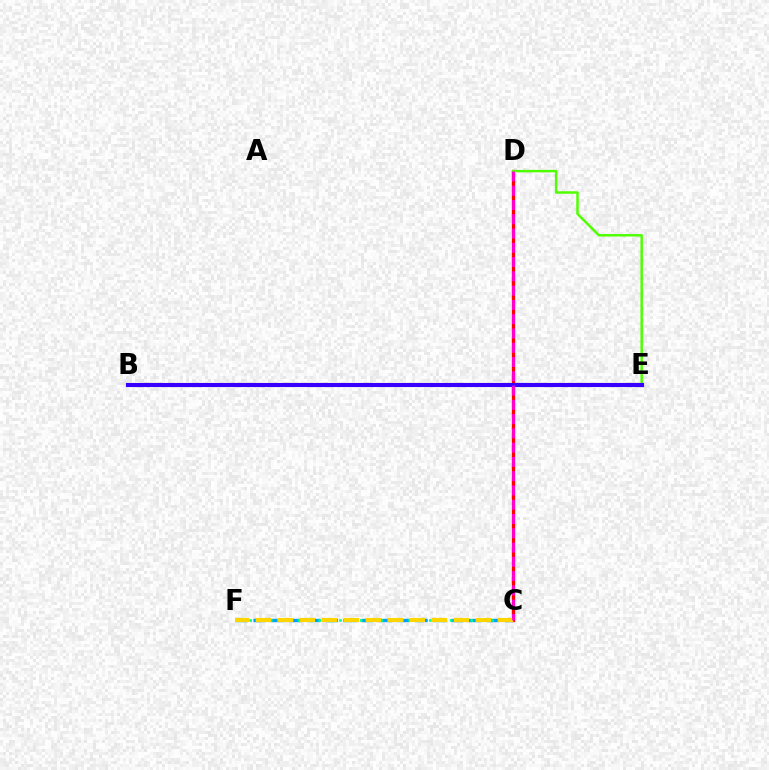{('C', 'F'): [{'color': '#009eff', 'line_style': 'dashed', 'thickness': 2.44}, {'color': '#00ff86', 'line_style': 'dotted', 'thickness': 1.88}, {'color': '#ffd500', 'line_style': 'dashed', 'thickness': 2.99}], ('C', 'D'): [{'color': '#ff0000', 'line_style': 'solid', 'thickness': 2.38}, {'color': '#ff00ed', 'line_style': 'dashed', 'thickness': 1.94}], ('D', 'E'): [{'color': '#4fff00', 'line_style': 'solid', 'thickness': 1.78}], ('B', 'E'): [{'color': '#3700ff', 'line_style': 'solid', 'thickness': 2.96}]}